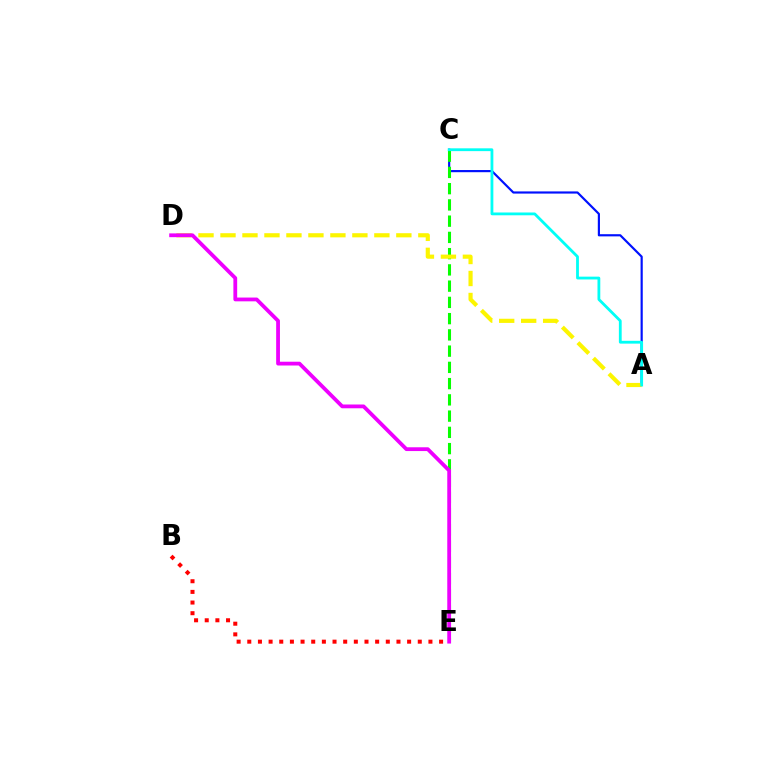{('A', 'C'): [{'color': '#0010ff', 'line_style': 'solid', 'thickness': 1.57}, {'color': '#00fff6', 'line_style': 'solid', 'thickness': 2.02}], ('C', 'E'): [{'color': '#08ff00', 'line_style': 'dashed', 'thickness': 2.21}], ('A', 'D'): [{'color': '#fcf500', 'line_style': 'dashed', 'thickness': 2.99}], ('B', 'E'): [{'color': '#ff0000', 'line_style': 'dotted', 'thickness': 2.9}], ('D', 'E'): [{'color': '#ee00ff', 'line_style': 'solid', 'thickness': 2.73}]}